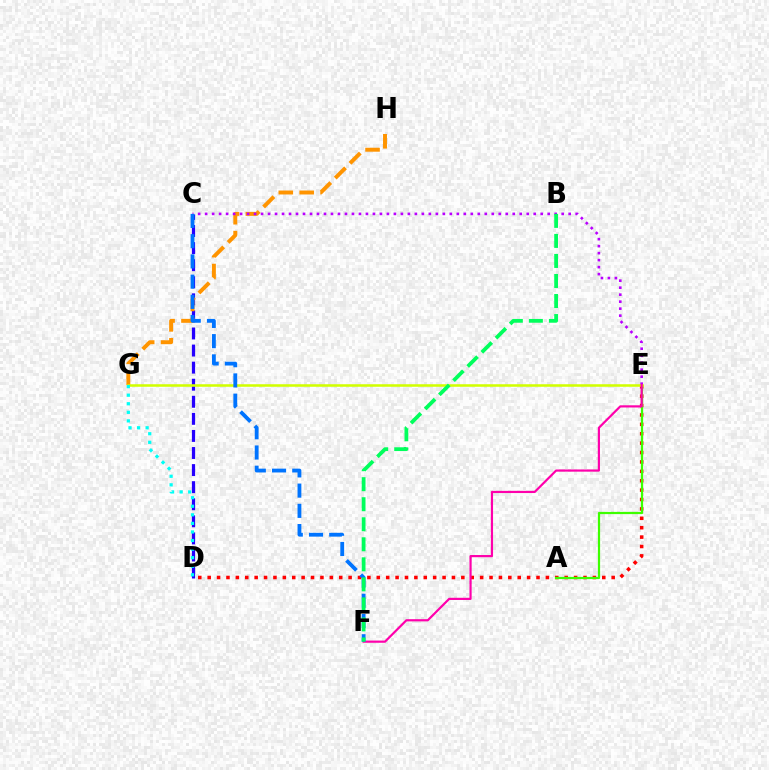{('D', 'E'): [{'color': '#ff0000', 'line_style': 'dotted', 'thickness': 2.55}], ('C', 'D'): [{'color': '#2500ff', 'line_style': 'dashed', 'thickness': 2.32}], ('G', 'H'): [{'color': '#ff9400', 'line_style': 'dashed', 'thickness': 2.84}], ('A', 'E'): [{'color': '#3dff00', 'line_style': 'solid', 'thickness': 1.59}], ('C', 'E'): [{'color': '#b900ff', 'line_style': 'dotted', 'thickness': 1.9}], ('E', 'G'): [{'color': '#d1ff00', 'line_style': 'solid', 'thickness': 1.83}], ('E', 'F'): [{'color': '#ff00ac', 'line_style': 'solid', 'thickness': 1.58}], ('C', 'F'): [{'color': '#0074ff', 'line_style': 'dashed', 'thickness': 2.75}], ('D', 'G'): [{'color': '#00fff6', 'line_style': 'dotted', 'thickness': 2.33}], ('B', 'F'): [{'color': '#00ff5c', 'line_style': 'dashed', 'thickness': 2.72}]}